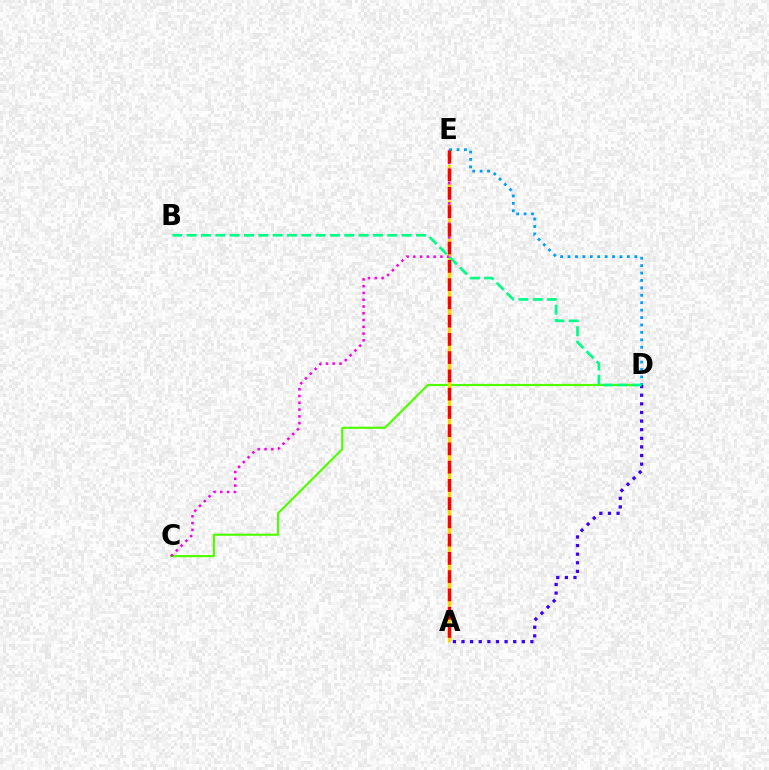{('C', 'D'): [{'color': '#4fff00', 'line_style': 'solid', 'thickness': 1.56}], ('A', 'E'): [{'color': '#ffd500', 'line_style': 'dashed', 'thickness': 2.43}, {'color': '#ff0000', 'line_style': 'dashed', 'thickness': 2.48}], ('C', 'E'): [{'color': '#ff00ed', 'line_style': 'dotted', 'thickness': 1.84}], ('D', 'E'): [{'color': '#009eff', 'line_style': 'dotted', 'thickness': 2.02}], ('A', 'D'): [{'color': '#3700ff', 'line_style': 'dotted', 'thickness': 2.34}], ('B', 'D'): [{'color': '#00ff86', 'line_style': 'dashed', 'thickness': 1.95}]}